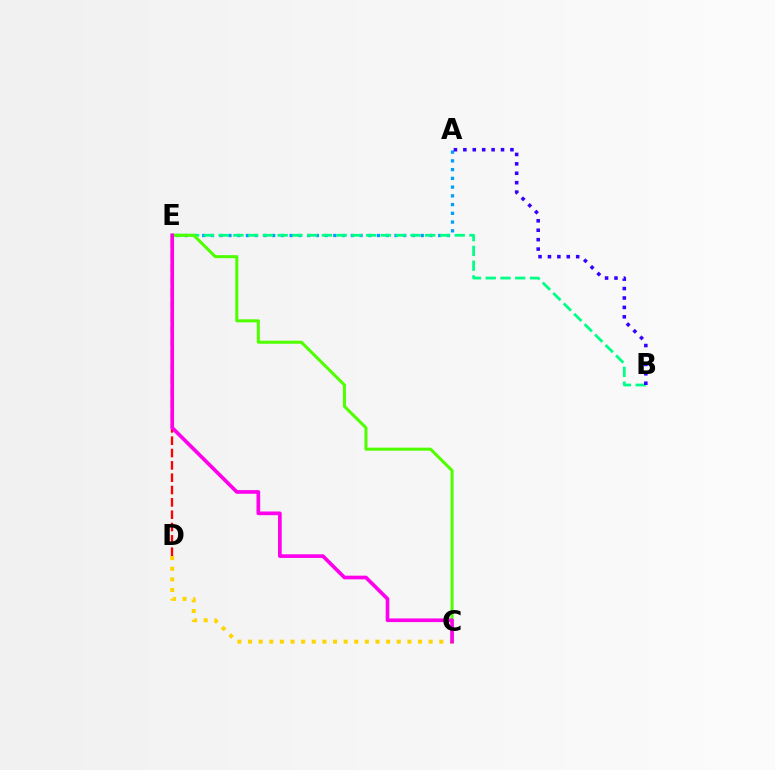{('A', 'E'): [{'color': '#009eff', 'line_style': 'dotted', 'thickness': 2.37}], ('B', 'E'): [{'color': '#00ff86', 'line_style': 'dashed', 'thickness': 2.0}], ('C', 'D'): [{'color': '#ffd500', 'line_style': 'dotted', 'thickness': 2.89}], ('A', 'B'): [{'color': '#3700ff', 'line_style': 'dotted', 'thickness': 2.56}], ('C', 'E'): [{'color': '#4fff00', 'line_style': 'solid', 'thickness': 2.19}, {'color': '#ff00ed', 'line_style': 'solid', 'thickness': 2.65}], ('D', 'E'): [{'color': '#ff0000', 'line_style': 'dashed', 'thickness': 1.68}]}